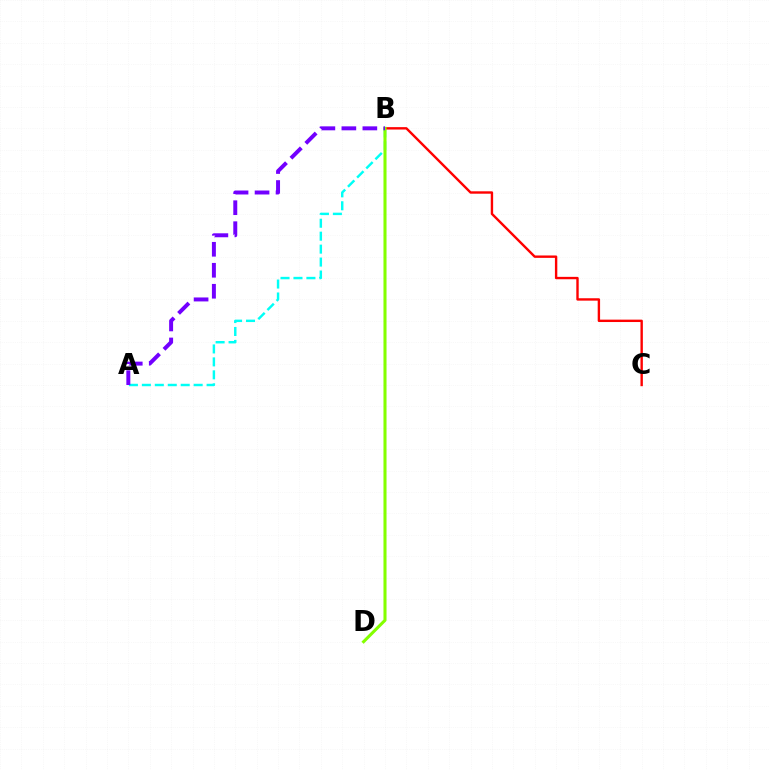{('A', 'B'): [{'color': '#00fff6', 'line_style': 'dashed', 'thickness': 1.76}, {'color': '#7200ff', 'line_style': 'dashed', 'thickness': 2.85}], ('B', 'C'): [{'color': '#ff0000', 'line_style': 'solid', 'thickness': 1.72}], ('B', 'D'): [{'color': '#84ff00', 'line_style': 'solid', 'thickness': 2.21}]}